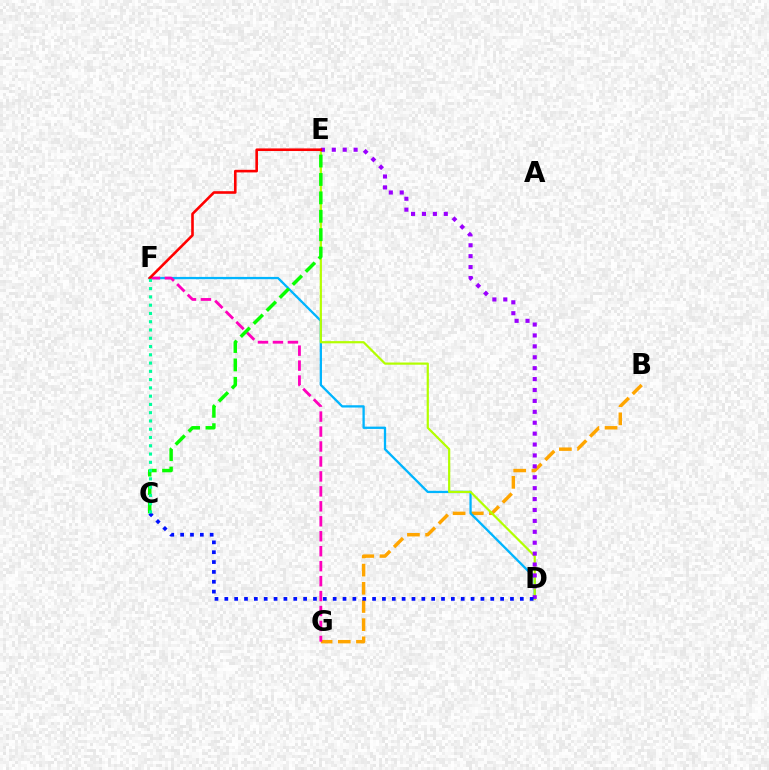{('B', 'G'): [{'color': '#ffa500', 'line_style': 'dashed', 'thickness': 2.47}], ('D', 'F'): [{'color': '#00b5ff', 'line_style': 'solid', 'thickness': 1.66}], ('D', 'E'): [{'color': '#b3ff00', 'line_style': 'solid', 'thickness': 1.59}, {'color': '#9b00ff', 'line_style': 'dotted', 'thickness': 2.96}], ('F', 'G'): [{'color': '#ff00bd', 'line_style': 'dashed', 'thickness': 2.03}], ('E', 'F'): [{'color': '#ff0000', 'line_style': 'solid', 'thickness': 1.88}], ('C', 'E'): [{'color': '#08ff00', 'line_style': 'dashed', 'thickness': 2.5}], ('C', 'D'): [{'color': '#0010ff', 'line_style': 'dotted', 'thickness': 2.68}], ('C', 'F'): [{'color': '#00ff9d', 'line_style': 'dotted', 'thickness': 2.25}]}